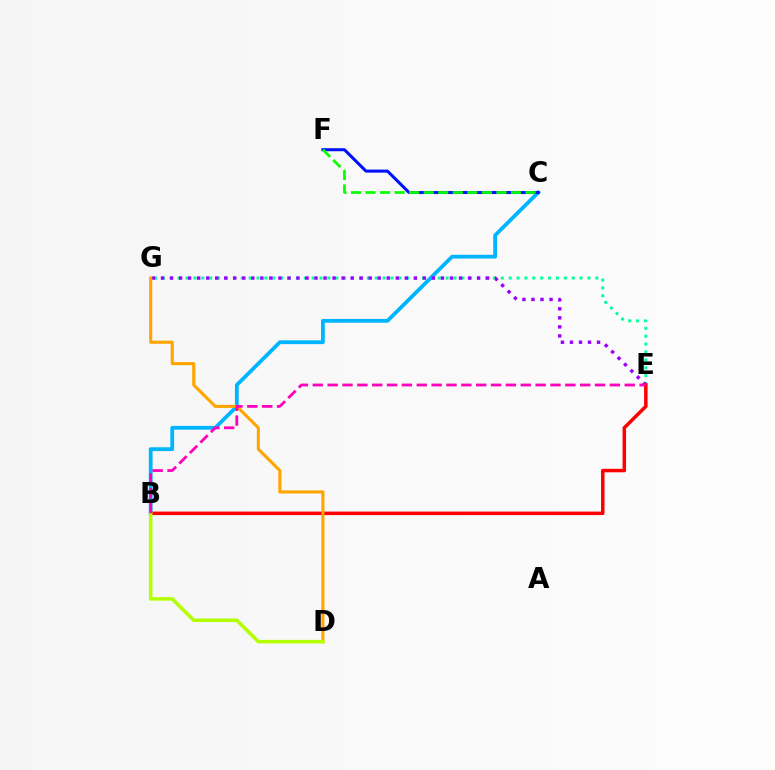{('E', 'G'): [{'color': '#00ff9d', 'line_style': 'dotted', 'thickness': 2.14}, {'color': '#9b00ff', 'line_style': 'dotted', 'thickness': 2.45}], ('B', 'C'): [{'color': '#00b5ff', 'line_style': 'solid', 'thickness': 2.73}], ('C', 'F'): [{'color': '#0010ff', 'line_style': 'solid', 'thickness': 2.19}, {'color': '#08ff00', 'line_style': 'dashed', 'thickness': 1.98}], ('B', 'E'): [{'color': '#ff0000', 'line_style': 'solid', 'thickness': 2.52}, {'color': '#ff00bd', 'line_style': 'dashed', 'thickness': 2.02}], ('D', 'G'): [{'color': '#ffa500', 'line_style': 'solid', 'thickness': 2.23}], ('B', 'D'): [{'color': '#b3ff00', 'line_style': 'solid', 'thickness': 2.55}]}